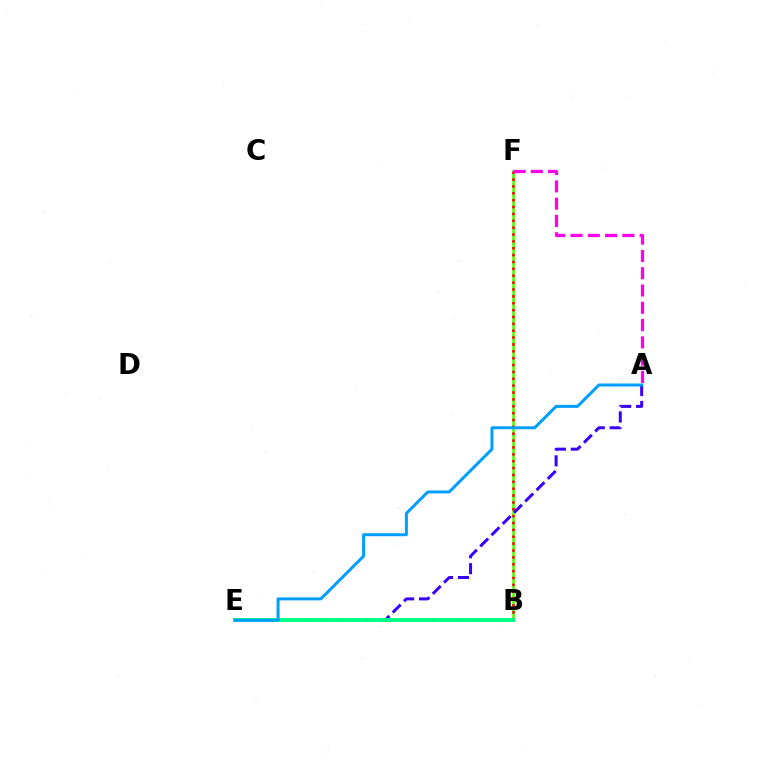{('B', 'F'): [{'color': '#4fff00', 'line_style': 'solid', 'thickness': 1.86}, {'color': '#ff0000', 'line_style': 'dotted', 'thickness': 1.87}], ('A', 'E'): [{'color': '#3700ff', 'line_style': 'dashed', 'thickness': 2.16}, {'color': '#009eff', 'line_style': 'solid', 'thickness': 2.16}], ('B', 'E'): [{'color': '#ffd500', 'line_style': 'dashed', 'thickness': 2.63}, {'color': '#00ff86', 'line_style': 'solid', 'thickness': 2.82}], ('A', 'F'): [{'color': '#ff00ed', 'line_style': 'dashed', 'thickness': 2.35}]}